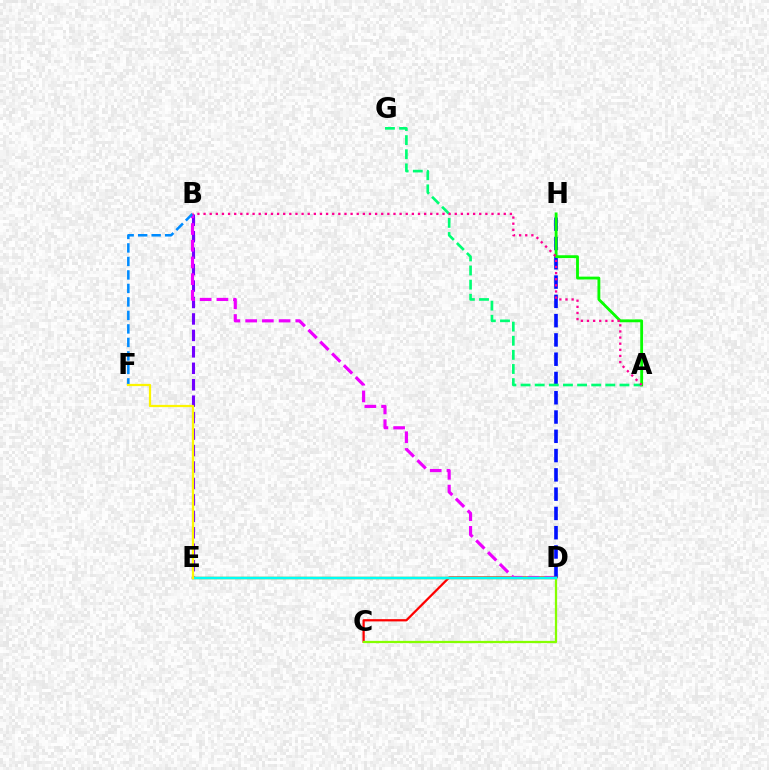{('C', 'D'): [{'color': '#ff0000', 'line_style': 'solid', 'thickness': 1.62}, {'color': '#84ff00', 'line_style': 'solid', 'thickness': 1.63}], ('B', 'E'): [{'color': '#7200ff', 'line_style': 'dashed', 'thickness': 2.23}], ('B', 'D'): [{'color': '#ee00ff', 'line_style': 'dashed', 'thickness': 2.27}], ('D', 'H'): [{'color': '#0010ff', 'line_style': 'dashed', 'thickness': 2.62}], ('D', 'E'): [{'color': '#ff7c00', 'line_style': 'solid', 'thickness': 1.77}, {'color': '#00fff6', 'line_style': 'solid', 'thickness': 1.79}], ('B', 'F'): [{'color': '#008cff', 'line_style': 'dashed', 'thickness': 1.83}], ('A', 'H'): [{'color': '#08ff00', 'line_style': 'solid', 'thickness': 2.04}], ('E', 'F'): [{'color': '#fcf500', 'line_style': 'solid', 'thickness': 1.62}], ('A', 'G'): [{'color': '#00ff74', 'line_style': 'dashed', 'thickness': 1.92}], ('A', 'B'): [{'color': '#ff0094', 'line_style': 'dotted', 'thickness': 1.66}]}